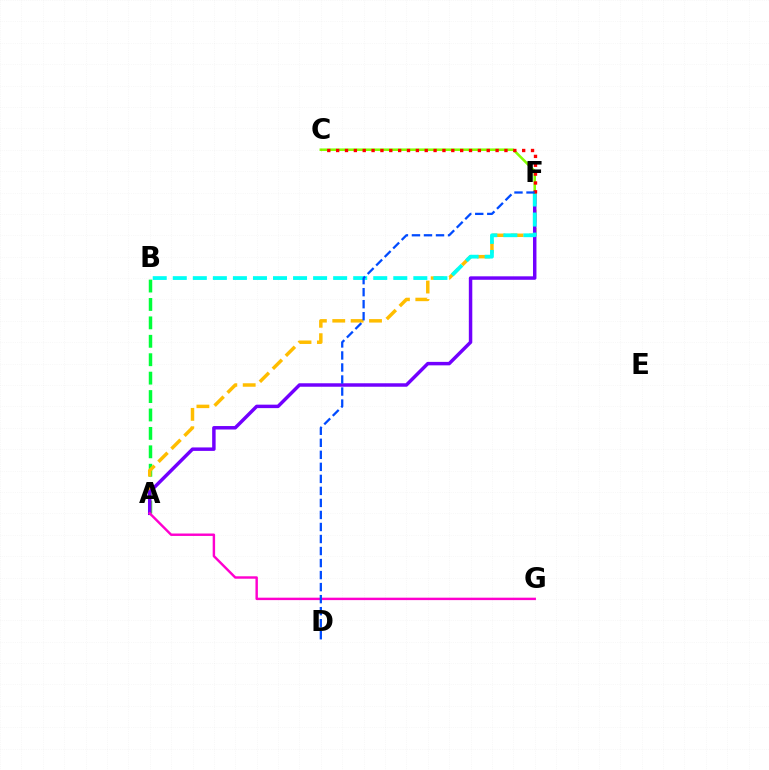{('A', 'B'): [{'color': '#00ff39', 'line_style': 'dashed', 'thickness': 2.5}], ('A', 'F'): [{'color': '#ffbd00', 'line_style': 'dashed', 'thickness': 2.5}, {'color': '#7200ff', 'line_style': 'solid', 'thickness': 2.5}], ('B', 'F'): [{'color': '#00fff6', 'line_style': 'dashed', 'thickness': 2.72}], ('C', 'F'): [{'color': '#84ff00', 'line_style': 'solid', 'thickness': 1.85}, {'color': '#ff0000', 'line_style': 'dotted', 'thickness': 2.41}], ('A', 'G'): [{'color': '#ff00cf', 'line_style': 'solid', 'thickness': 1.75}], ('D', 'F'): [{'color': '#004bff', 'line_style': 'dashed', 'thickness': 1.63}]}